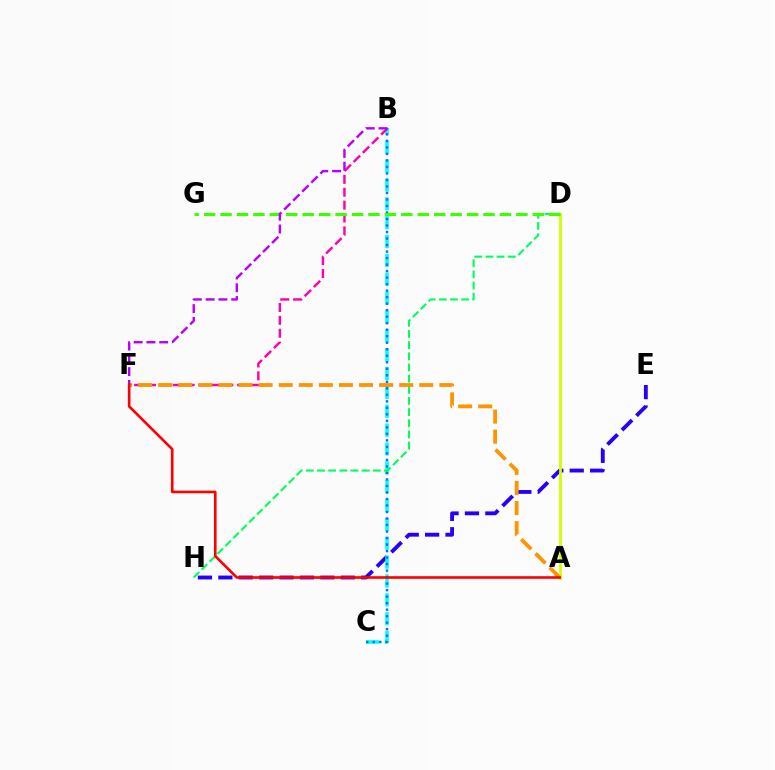{('E', 'H'): [{'color': '#2500ff', 'line_style': 'dashed', 'thickness': 2.77}], ('A', 'D'): [{'color': '#d1ff00', 'line_style': 'solid', 'thickness': 2.02}], ('B', 'C'): [{'color': '#00fff6', 'line_style': 'dashed', 'thickness': 2.56}, {'color': '#0074ff', 'line_style': 'dotted', 'thickness': 1.77}], ('B', 'F'): [{'color': '#ff00ac', 'line_style': 'dashed', 'thickness': 1.75}, {'color': '#b900ff', 'line_style': 'dashed', 'thickness': 1.74}], ('D', 'H'): [{'color': '#00ff5c', 'line_style': 'dashed', 'thickness': 1.52}], ('A', 'F'): [{'color': '#ff9400', 'line_style': 'dashed', 'thickness': 2.73}, {'color': '#ff0000', 'line_style': 'solid', 'thickness': 1.89}], ('D', 'G'): [{'color': '#3dff00', 'line_style': 'dashed', 'thickness': 2.23}]}